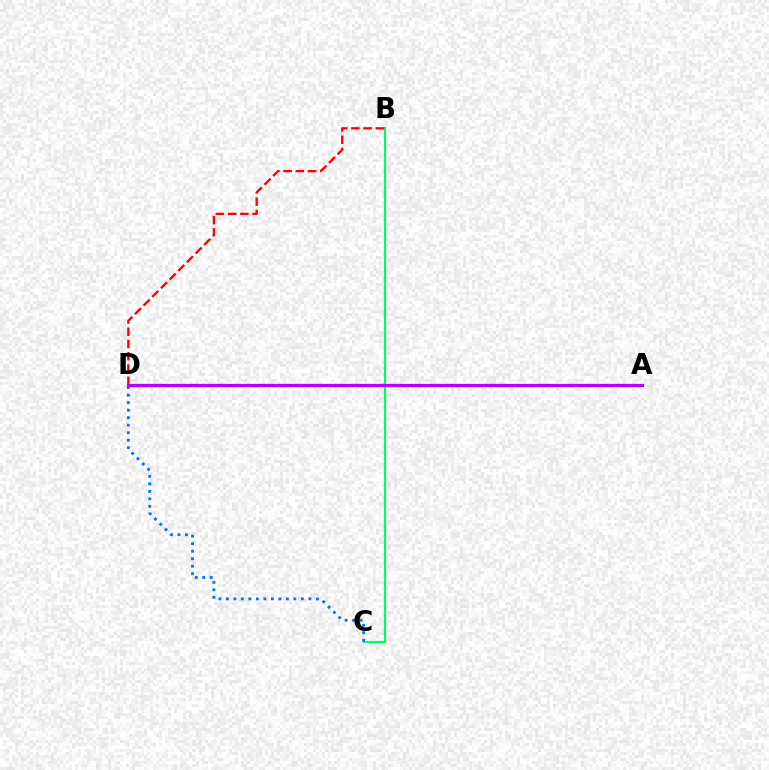{('B', 'C'): [{'color': '#00ff5c', 'line_style': 'solid', 'thickness': 1.56}], ('B', 'D'): [{'color': '#ff0000', 'line_style': 'dashed', 'thickness': 1.66}], ('A', 'D'): [{'color': '#d1ff00', 'line_style': 'dashed', 'thickness': 2.27}, {'color': '#b900ff', 'line_style': 'solid', 'thickness': 2.33}], ('C', 'D'): [{'color': '#0074ff', 'line_style': 'dotted', 'thickness': 2.04}]}